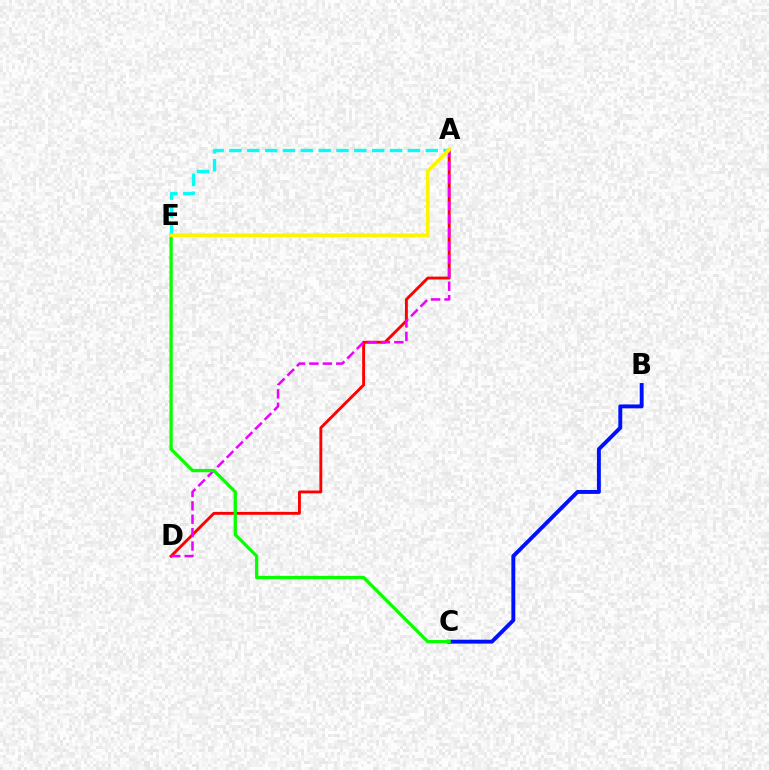{('A', 'D'): [{'color': '#ff0000', 'line_style': 'solid', 'thickness': 2.08}, {'color': '#ee00ff', 'line_style': 'dashed', 'thickness': 1.82}], ('B', 'C'): [{'color': '#0010ff', 'line_style': 'solid', 'thickness': 2.81}], ('A', 'E'): [{'color': '#00fff6', 'line_style': 'dashed', 'thickness': 2.42}, {'color': '#fcf500', 'line_style': 'solid', 'thickness': 2.61}], ('C', 'E'): [{'color': '#08ff00', 'line_style': 'solid', 'thickness': 2.36}]}